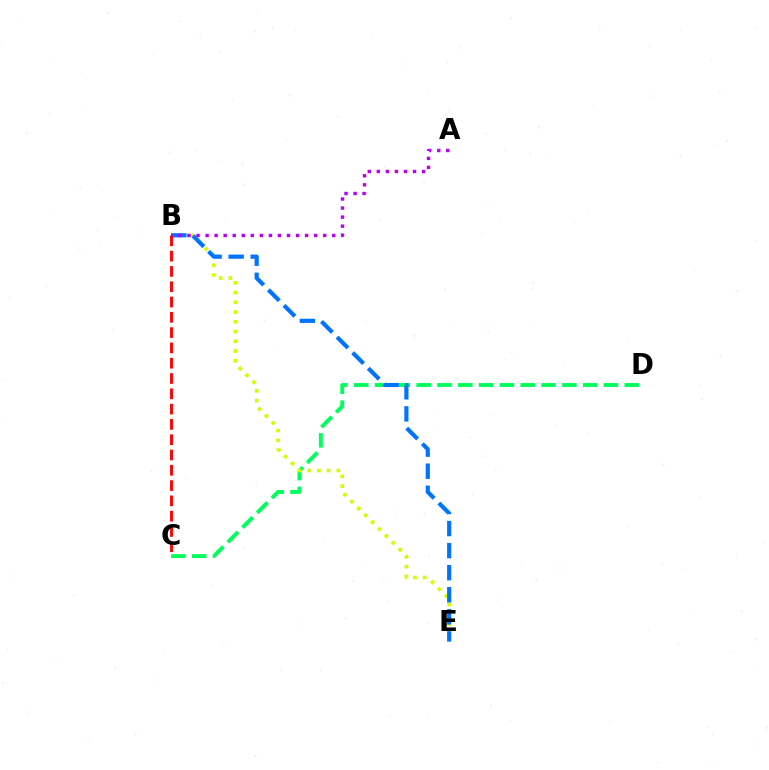{('C', 'D'): [{'color': '#00ff5c', 'line_style': 'dashed', 'thickness': 2.83}], ('B', 'E'): [{'color': '#d1ff00', 'line_style': 'dotted', 'thickness': 2.65}, {'color': '#0074ff', 'line_style': 'dashed', 'thickness': 3.0}], ('B', 'C'): [{'color': '#ff0000', 'line_style': 'dashed', 'thickness': 2.08}], ('A', 'B'): [{'color': '#b900ff', 'line_style': 'dotted', 'thickness': 2.46}]}